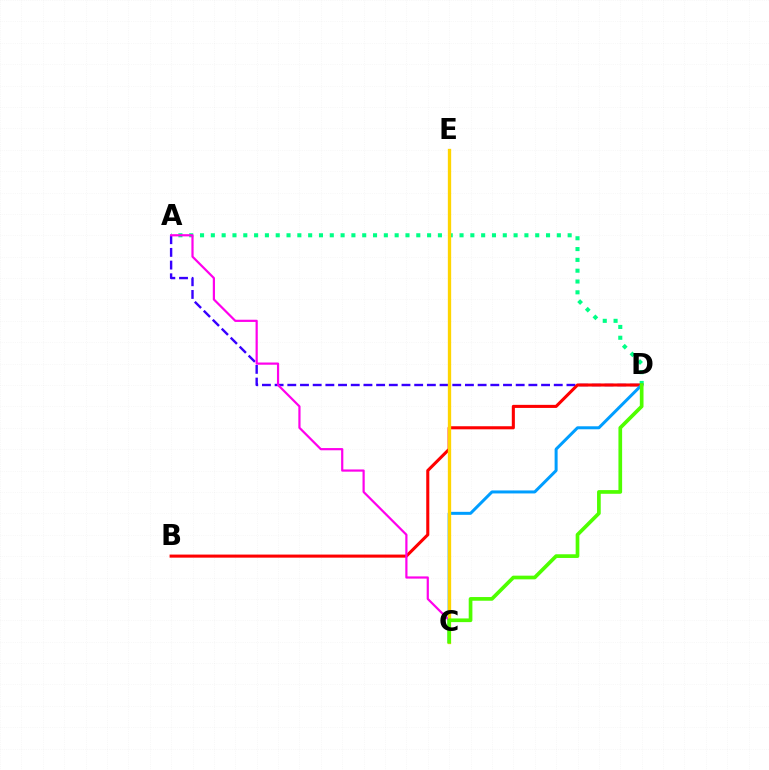{('A', 'D'): [{'color': '#00ff86', 'line_style': 'dotted', 'thickness': 2.94}, {'color': '#3700ff', 'line_style': 'dashed', 'thickness': 1.72}], ('B', 'D'): [{'color': '#ff0000', 'line_style': 'solid', 'thickness': 2.21}], ('A', 'C'): [{'color': '#ff00ed', 'line_style': 'solid', 'thickness': 1.59}], ('C', 'D'): [{'color': '#009eff', 'line_style': 'solid', 'thickness': 2.16}, {'color': '#4fff00', 'line_style': 'solid', 'thickness': 2.66}], ('C', 'E'): [{'color': '#ffd500', 'line_style': 'solid', 'thickness': 2.39}]}